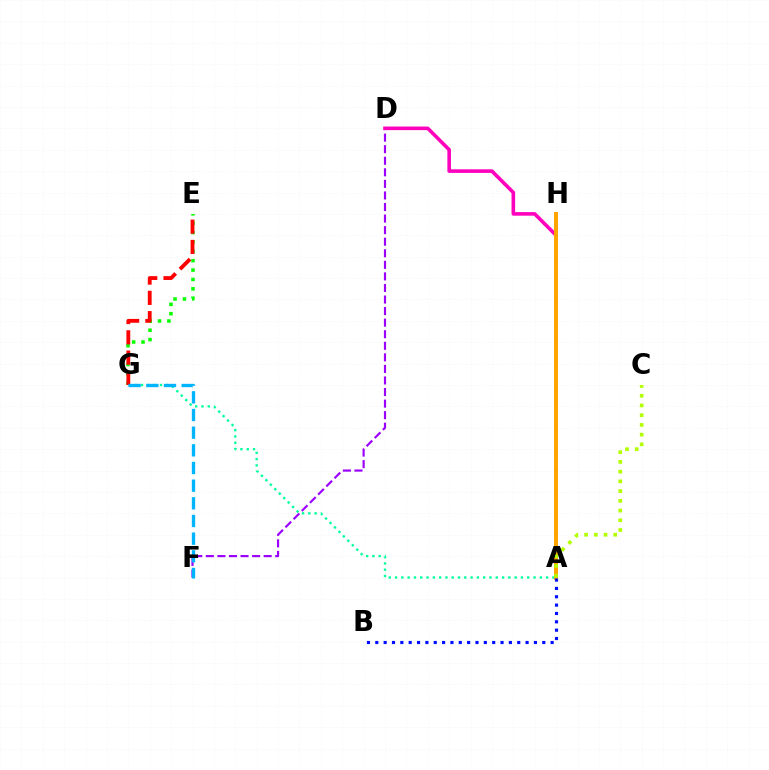{('D', 'F'): [{'color': '#9b00ff', 'line_style': 'dashed', 'thickness': 1.57}], ('A', 'D'): [{'color': '#ff00bd', 'line_style': 'solid', 'thickness': 2.59}], ('A', 'G'): [{'color': '#00ff9d', 'line_style': 'dotted', 'thickness': 1.71}], ('A', 'H'): [{'color': '#ffa500', 'line_style': 'solid', 'thickness': 2.87}], ('E', 'G'): [{'color': '#08ff00', 'line_style': 'dotted', 'thickness': 2.55}, {'color': '#ff0000', 'line_style': 'dashed', 'thickness': 2.76}], ('A', 'B'): [{'color': '#0010ff', 'line_style': 'dotted', 'thickness': 2.27}], ('F', 'G'): [{'color': '#00b5ff', 'line_style': 'dashed', 'thickness': 2.4}], ('A', 'C'): [{'color': '#b3ff00', 'line_style': 'dotted', 'thickness': 2.64}]}